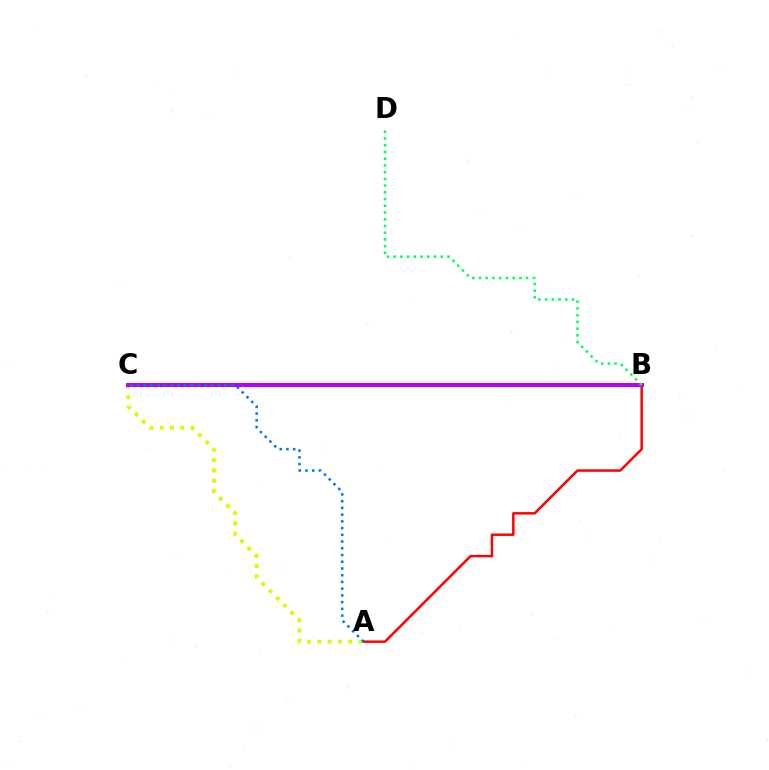{('A', 'B'): [{'color': '#ff0000', 'line_style': 'solid', 'thickness': 1.79}], ('A', 'C'): [{'color': '#d1ff00', 'line_style': 'dotted', 'thickness': 2.8}, {'color': '#0074ff', 'line_style': 'dotted', 'thickness': 1.83}], ('B', 'C'): [{'color': '#b900ff', 'line_style': 'solid', 'thickness': 2.87}], ('B', 'D'): [{'color': '#00ff5c', 'line_style': 'dotted', 'thickness': 1.83}]}